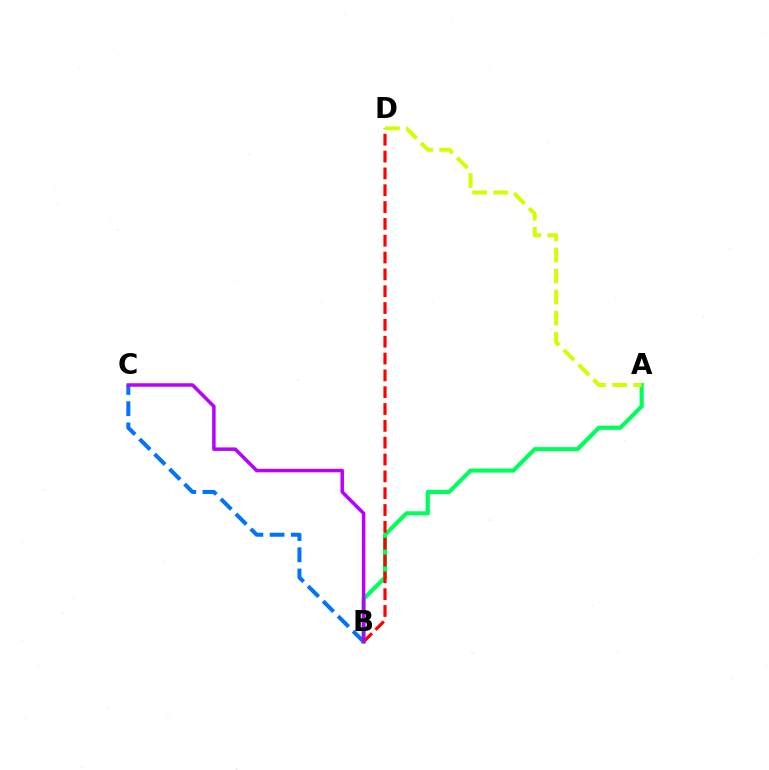{('A', 'B'): [{'color': '#00ff5c', 'line_style': 'solid', 'thickness': 2.99}], ('B', 'D'): [{'color': '#ff0000', 'line_style': 'dashed', 'thickness': 2.29}], ('B', 'C'): [{'color': '#0074ff', 'line_style': 'dashed', 'thickness': 2.88}, {'color': '#b900ff', 'line_style': 'solid', 'thickness': 2.51}], ('A', 'D'): [{'color': '#d1ff00', 'line_style': 'dashed', 'thickness': 2.86}]}